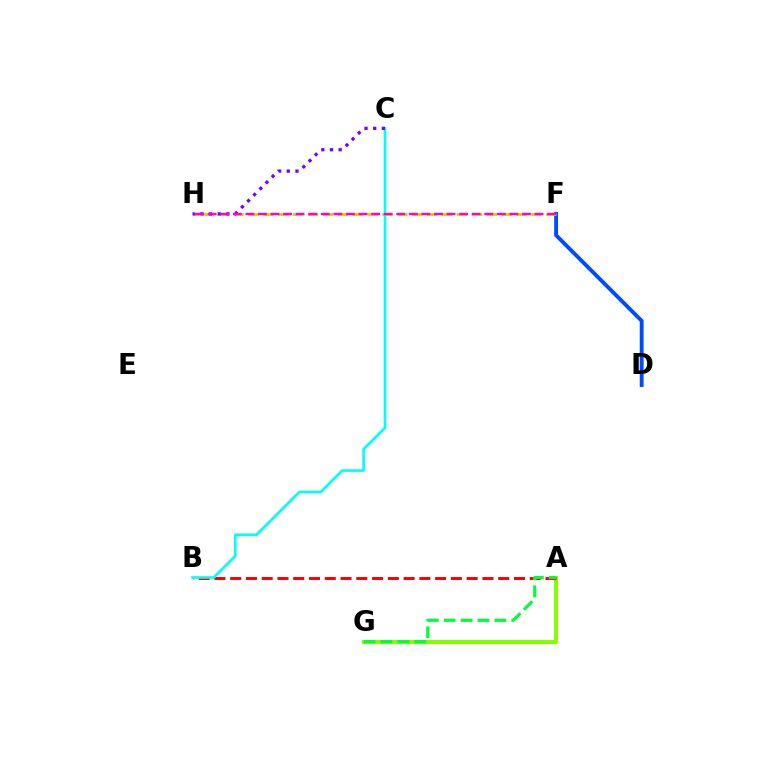{('A', 'G'): [{'color': '#84ff00', 'line_style': 'solid', 'thickness': 2.91}, {'color': '#00ff39', 'line_style': 'dashed', 'thickness': 2.3}], ('A', 'B'): [{'color': '#ff0000', 'line_style': 'dashed', 'thickness': 2.14}], ('D', 'F'): [{'color': '#004bff', 'line_style': 'solid', 'thickness': 2.79}], ('F', 'H'): [{'color': '#ffbd00', 'line_style': 'dashed', 'thickness': 2.02}, {'color': '#ff00cf', 'line_style': 'dashed', 'thickness': 1.71}], ('B', 'C'): [{'color': '#00fff6', 'line_style': 'solid', 'thickness': 1.9}], ('C', 'H'): [{'color': '#7200ff', 'line_style': 'dotted', 'thickness': 2.36}]}